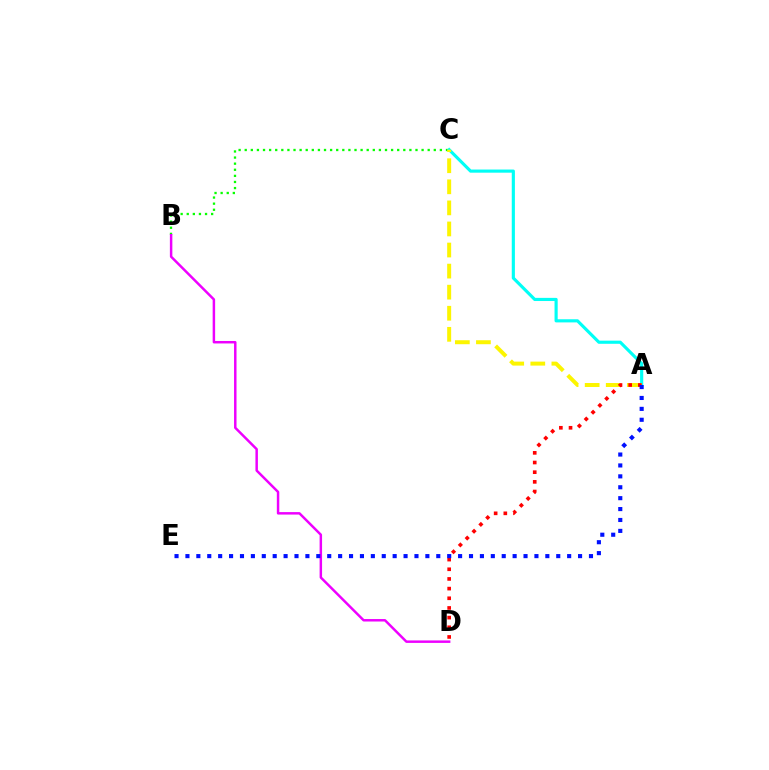{('B', 'C'): [{'color': '#08ff00', 'line_style': 'dotted', 'thickness': 1.66}], ('A', 'C'): [{'color': '#00fff6', 'line_style': 'solid', 'thickness': 2.26}, {'color': '#fcf500', 'line_style': 'dashed', 'thickness': 2.86}], ('B', 'D'): [{'color': '#ee00ff', 'line_style': 'solid', 'thickness': 1.78}], ('A', 'D'): [{'color': '#ff0000', 'line_style': 'dotted', 'thickness': 2.63}], ('A', 'E'): [{'color': '#0010ff', 'line_style': 'dotted', 'thickness': 2.96}]}